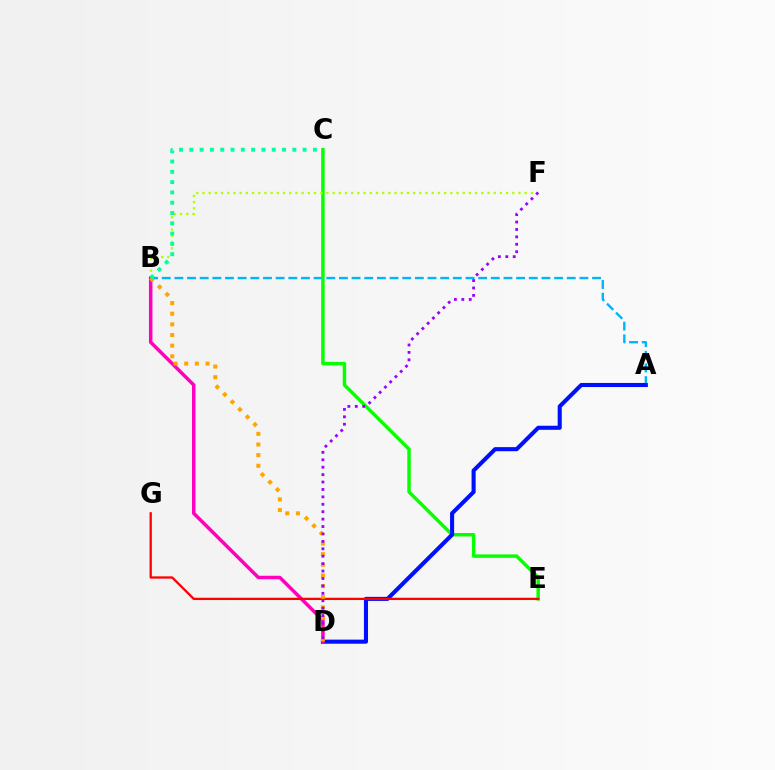{('A', 'B'): [{'color': '#00b5ff', 'line_style': 'dashed', 'thickness': 1.72}], ('C', 'E'): [{'color': '#08ff00', 'line_style': 'solid', 'thickness': 2.49}], ('B', 'F'): [{'color': '#b3ff00', 'line_style': 'dotted', 'thickness': 1.68}], ('A', 'D'): [{'color': '#0010ff', 'line_style': 'solid', 'thickness': 2.94}], ('B', 'D'): [{'color': '#ff00bd', 'line_style': 'solid', 'thickness': 2.52}, {'color': '#ffa500', 'line_style': 'dotted', 'thickness': 2.89}], ('E', 'G'): [{'color': '#ff0000', 'line_style': 'solid', 'thickness': 1.65}], ('D', 'F'): [{'color': '#9b00ff', 'line_style': 'dotted', 'thickness': 2.02}], ('B', 'C'): [{'color': '#00ff9d', 'line_style': 'dotted', 'thickness': 2.8}]}